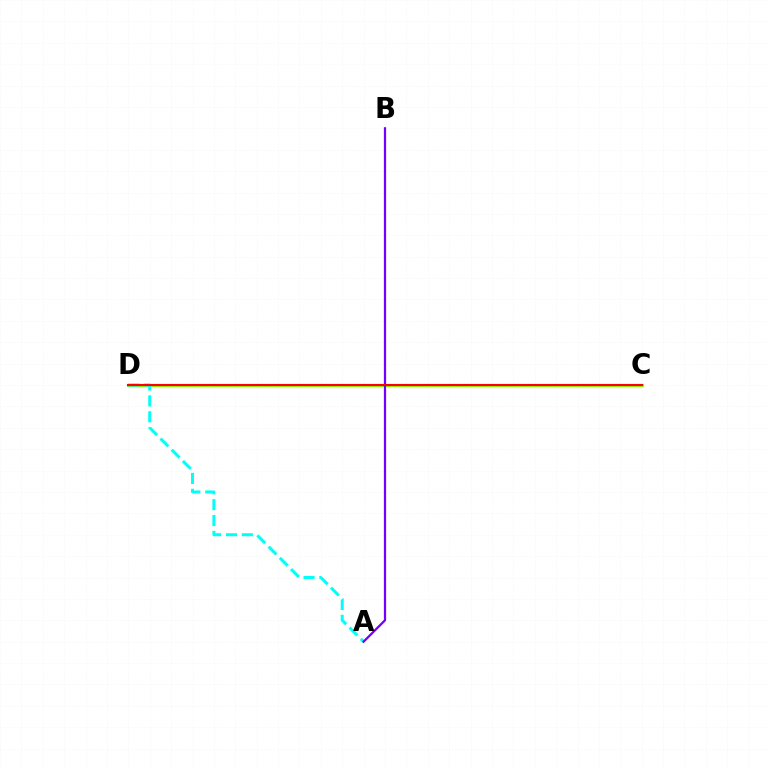{('C', 'D'): [{'color': '#84ff00', 'line_style': 'solid', 'thickness': 2.22}, {'color': '#ff0000', 'line_style': 'solid', 'thickness': 1.52}], ('A', 'D'): [{'color': '#00fff6', 'line_style': 'dashed', 'thickness': 2.16}], ('A', 'B'): [{'color': '#7200ff', 'line_style': 'solid', 'thickness': 1.62}]}